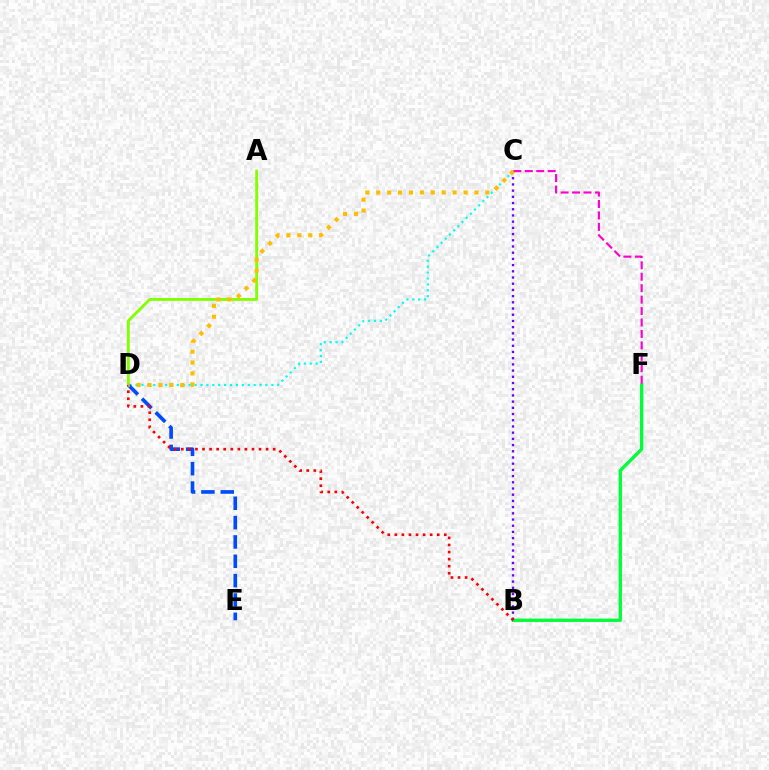{('B', 'F'): [{'color': '#00ff39', 'line_style': 'solid', 'thickness': 2.41}], ('B', 'C'): [{'color': '#7200ff', 'line_style': 'dotted', 'thickness': 1.69}], ('A', 'D'): [{'color': '#84ff00', 'line_style': 'solid', 'thickness': 2.07}], ('C', 'D'): [{'color': '#00fff6', 'line_style': 'dotted', 'thickness': 1.6}, {'color': '#ffbd00', 'line_style': 'dotted', 'thickness': 2.97}], ('D', 'E'): [{'color': '#004bff', 'line_style': 'dashed', 'thickness': 2.63}], ('C', 'F'): [{'color': '#ff00cf', 'line_style': 'dashed', 'thickness': 1.55}], ('B', 'D'): [{'color': '#ff0000', 'line_style': 'dotted', 'thickness': 1.92}]}